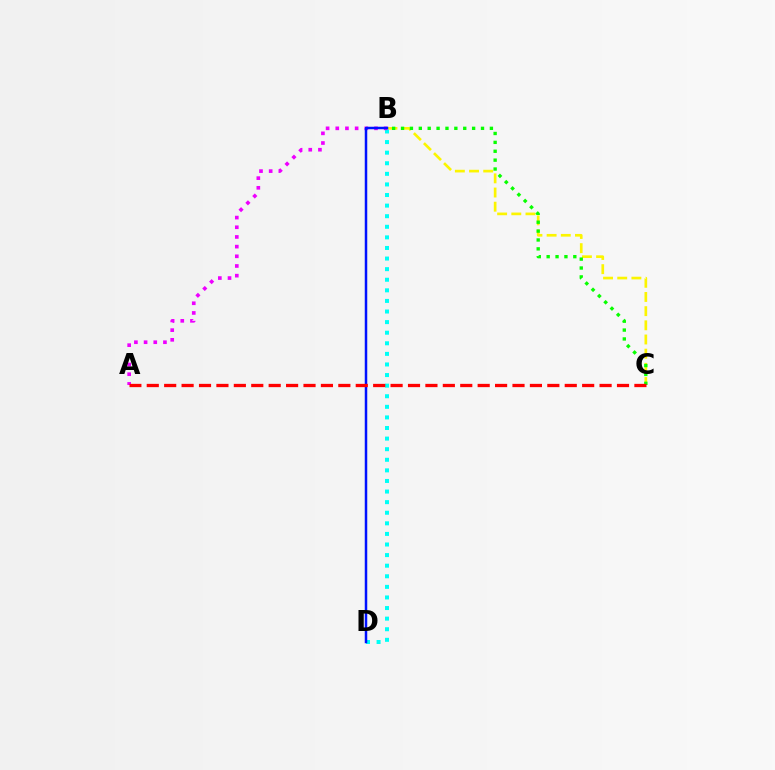{('B', 'C'): [{'color': '#fcf500', 'line_style': 'dashed', 'thickness': 1.93}, {'color': '#08ff00', 'line_style': 'dotted', 'thickness': 2.41}], ('B', 'D'): [{'color': '#00fff6', 'line_style': 'dotted', 'thickness': 2.88}, {'color': '#0010ff', 'line_style': 'solid', 'thickness': 1.79}], ('A', 'B'): [{'color': '#ee00ff', 'line_style': 'dotted', 'thickness': 2.63}], ('A', 'C'): [{'color': '#ff0000', 'line_style': 'dashed', 'thickness': 2.37}]}